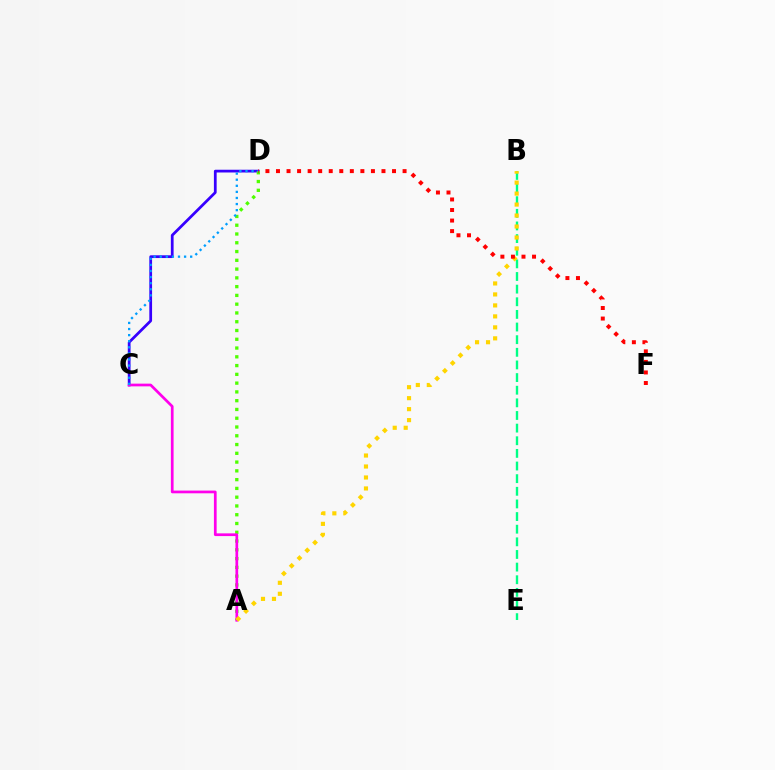{('C', 'D'): [{'color': '#3700ff', 'line_style': 'solid', 'thickness': 1.98}, {'color': '#009eff', 'line_style': 'dotted', 'thickness': 1.65}], ('A', 'D'): [{'color': '#4fff00', 'line_style': 'dotted', 'thickness': 2.38}], ('B', 'E'): [{'color': '#00ff86', 'line_style': 'dashed', 'thickness': 1.72}], ('A', 'C'): [{'color': '#ff00ed', 'line_style': 'solid', 'thickness': 1.96}], ('A', 'B'): [{'color': '#ffd500', 'line_style': 'dotted', 'thickness': 2.98}], ('D', 'F'): [{'color': '#ff0000', 'line_style': 'dotted', 'thickness': 2.87}]}